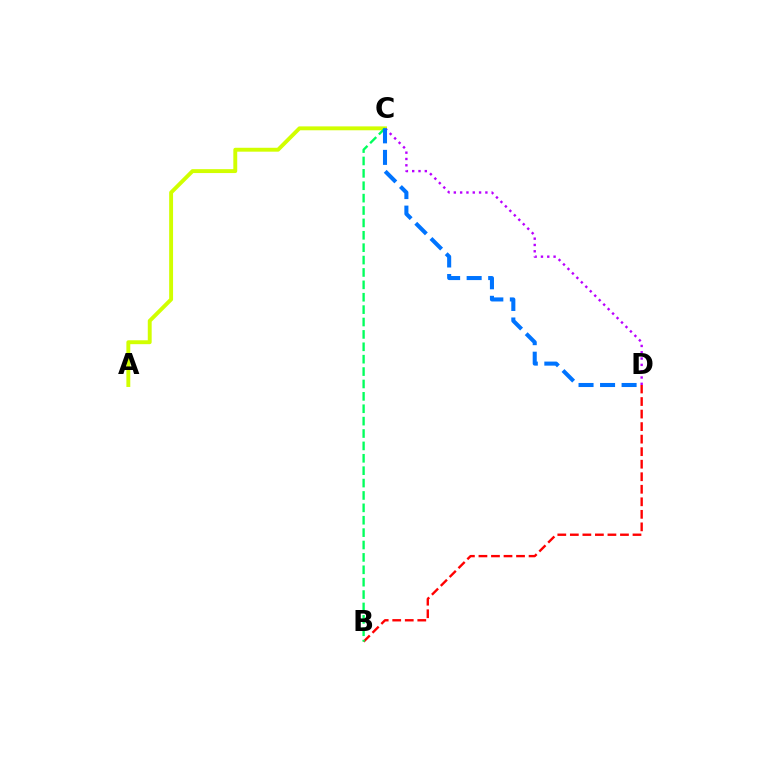{('A', 'C'): [{'color': '#d1ff00', 'line_style': 'solid', 'thickness': 2.81}], ('B', 'D'): [{'color': '#ff0000', 'line_style': 'dashed', 'thickness': 1.7}], ('B', 'C'): [{'color': '#00ff5c', 'line_style': 'dashed', 'thickness': 1.68}], ('C', 'D'): [{'color': '#b900ff', 'line_style': 'dotted', 'thickness': 1.71}, {'color': '#0074ff', 'line_style': 'dashed', 'thickness': 2.92}]}